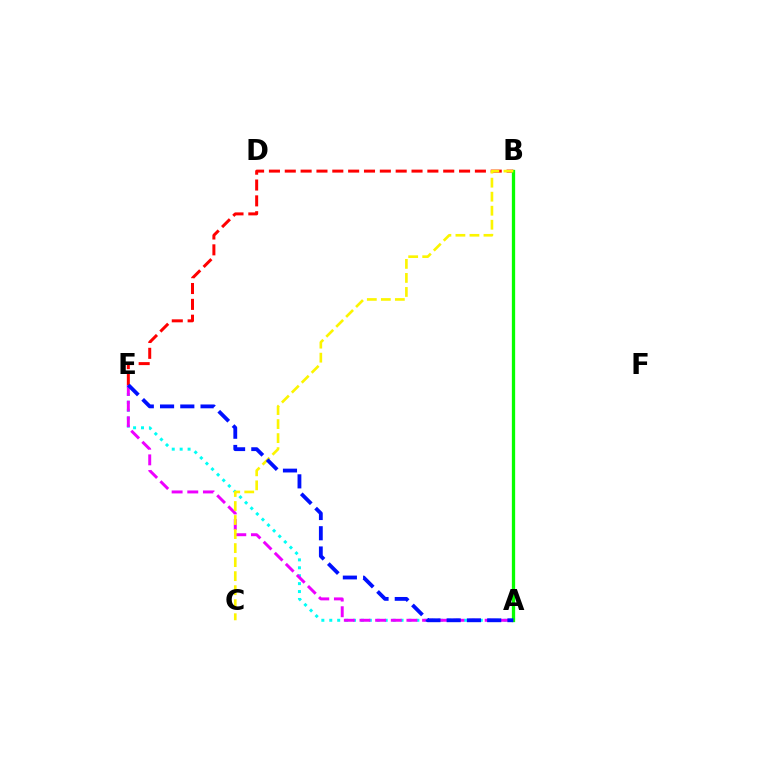{('A', 'E'): [{'color': '#00fff6', 'line_style': 'dotted', 'thickness': 2.15}, {'color': '#ee00ff', 'line_style': 'dashed', 'thickness': 2.13}, {'color': '#0010ff', 'line_style': 'dashed', 'thickness': 2.75}], ('B', 'E'): [{'color': '#ff0000', 'line_style': 'dashed', 'thickness': 2.15}], ('A', 'B'): [{'color': '#08ff00', 'line_style': 'solid', 'thickness': 2.37}], ('B', 'C'): [{'color': '#fcf500', 'line_style': 'dashed', 'thickness': 1.91}]}